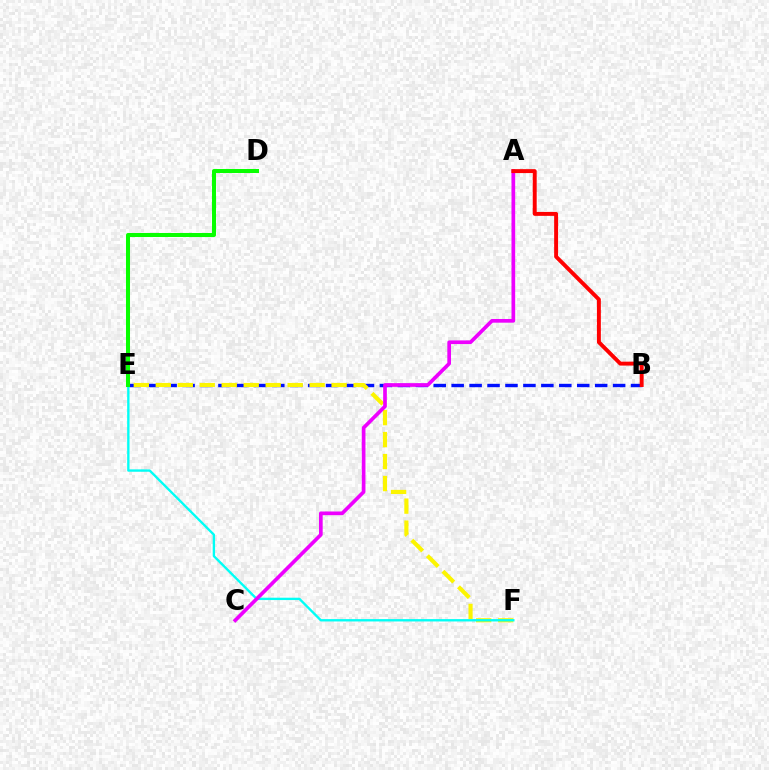{('B', 'E'): [{'color': '#0010ff', 'line_style': 'dashed', 'thickness': 2.44}], ('E', 'F'): [{'color': '#fcf500', 'line_style': 'dashed', 'thickness': 2.99}, {'color': '#00fff6', 'line_style': 'solid', 'thickness': 1.7}], ('D', 'E'): [{'color': '#08ff00', 'line_style': 'solid', 'thickness': 2.9}], ('A', 'C'): [{'color': '#ee00ff', 'line_style': 'solid', 'thickness': 2.65}], ('A', 'B'): [{'color': '#ff0000', 'line_style': 'solid', 'thickness': 2.83}]}